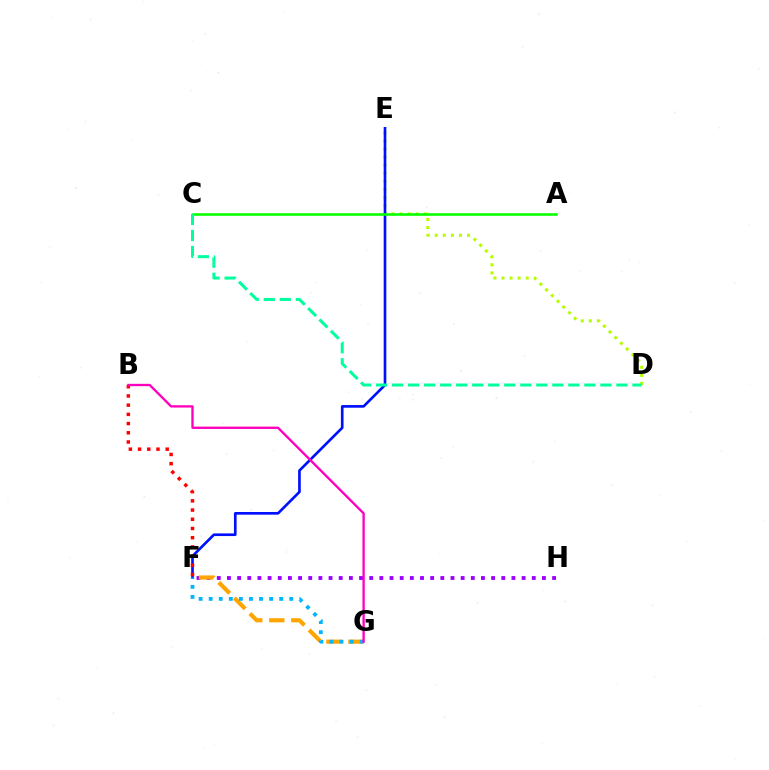{('F', 'H'): [{'color': '#9b00ff', 'line_style': 'dotted', 'thickness': 2.76}], ('D', 'E'): [{'color': '#b3ff00', 'line_style': 'dotted', 'thickness': 2.2}], ('E', 'F'): [{'color': '#0010ff', 'line_style': 'solid', 'thickness': 1.91}], ('B', 'F'): [{'color': '#ff0000', 'line_style': 'dotted', 'thickness': 2.5}], ('F', 'G'): [{'color': '#ffa500', 'line_style': 'dashed', 'thickness': 2.99}, {'color': '#00b5ff', 'line_style': 'dotted', 'thickness': 2.74}], ('A', 'C'): [{'color': '#08ff00', 'line_style': 'solid', 'thickness': 1.86}], ('B', 'G'): [{'color': '#ff00bd', 'line_style': 'solid', 'thickness': 1.69}], ('C', 'D'): [{'color': '#00ff9d', 'line_style': 'dashed', 'thickness': 2.18}]}